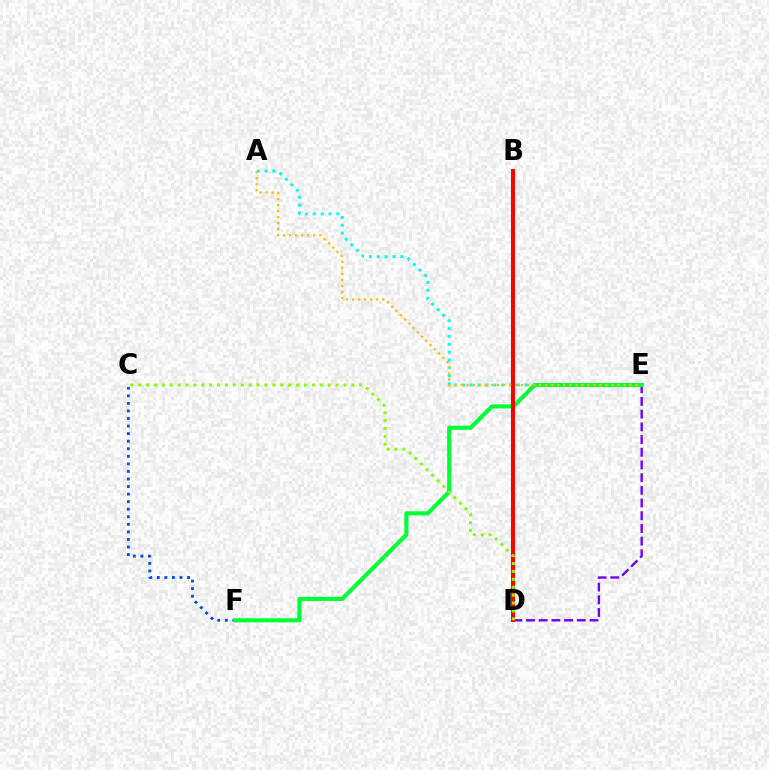{('B', 'D'): [{'color': '#ff00cf', 'line_style': 'solid', 'thickness': 2.74}, {'color': '#ff0000', 'line_style': 'solid', 'thickness': 2.92}], ('D', 'E'): [{'color': '#7200ff', 'line_style': 'dashed', 'thickness': 1.73}], ('A', 'E'): [{'color': '#00fff6', 'line_style': 'dotted', 'thickness': 2.13}, {'color': '#ffbd00', 'line_style': 'dotted', 'thickness': 1.64}], ('C', 'F'): [{'color': '#004bff', 'line_style': 'dotted', 'thickness': 2.05}], ('E', 'F'): [{'color': '#00ff39', 'line_style': 'solid', 'thickness': 2.96}], ('C', 'D'): [{'color': '#84ff00', 'line_style': 'dotted', 'thickness': 2.15}]}